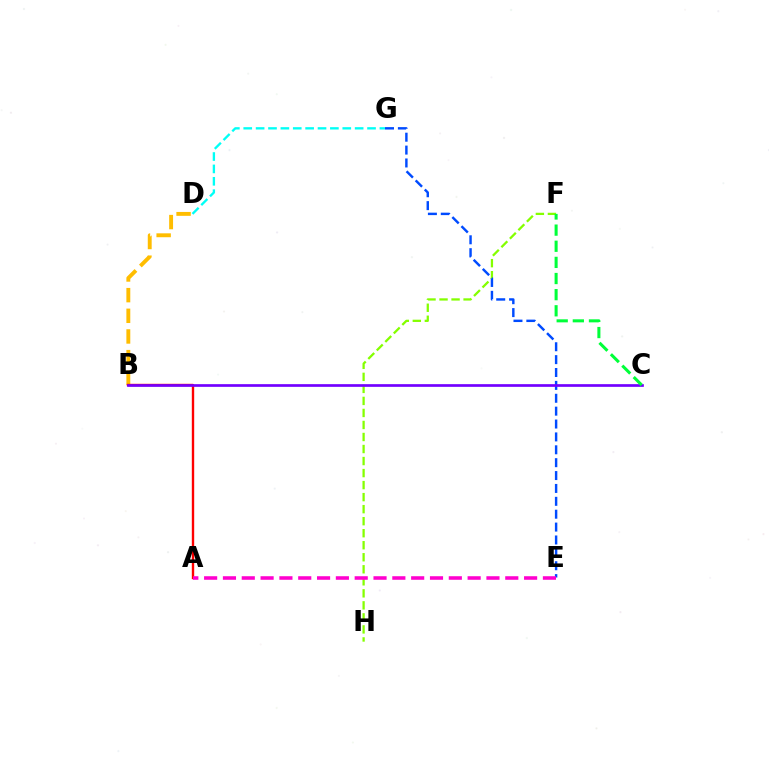{('F', 'H'): [{'color': '#84ff00', 'line_style': 'dashed', 'thickness': 1.63}], ('D', 'G'): [{'color': '#00fff6', 'line_style': 'dashed', 'thickness': 1.68}], ('E', 'G'): [{'color': '#004bff', 'line_style': 'dashed', 'thickness': 1.75}], ('B', 'D'): [{'color': '#ffbd00', 'line_style': 'dashed', 'thickness': 2.81}], ('A', 'B'): [{'color': '#ff0000', 'line_style': 'solid', 'thickness': 1.71}], ('B', 'C'): [{'color': '#7200ff', 'line_style': 'solid', 'thickness': 1.94}], ('C', 'F'): [{'color': '#00ff39', 'line_style': 'dashed', 'thickness': 2.19}], ('A', 'E'): [{'color': '#ff00cf', 'line_style': 'dashed', 'thickness': 2.56}]}